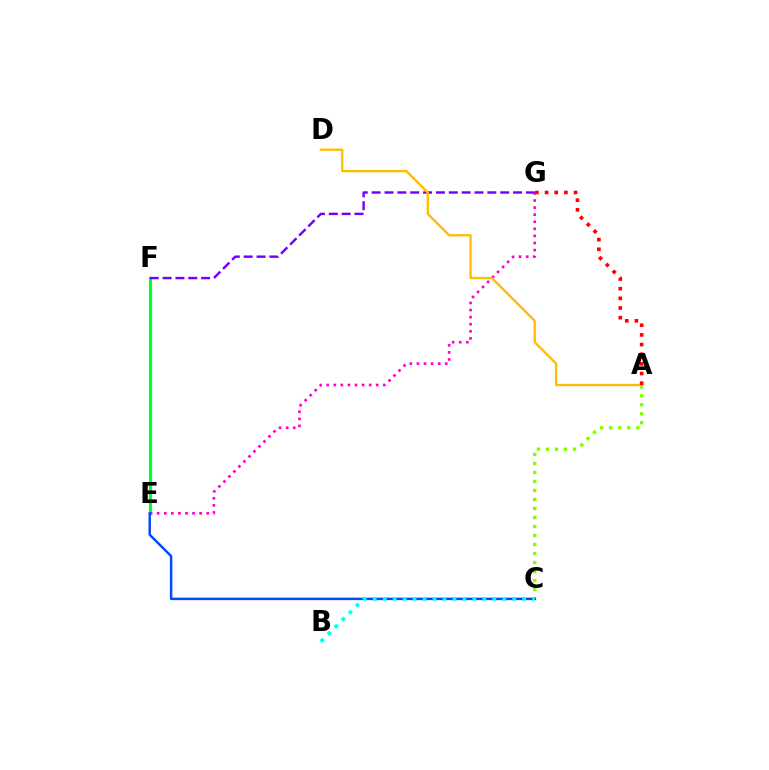{('A', 'C'): [{'color': '#84ff00', 'line_style': 'dotted', 'thickness': 2.45}], ('E', 'F'): [{'color': '#00ff39', 'line_style': 'solid', 'thickness': 2.31}], ('E', 'G'): [{'color': '#ff00cf', 'line_style': 'dotted', 'thickness': 1.92}], ('F', 'G'): [{'color': '#7200ff', 'line_style': 'dashed', 'thickness': 1.75}], ('C', 'E'): [{'color': '#004bff', 'line_style': 'solid', 'thickness': 1.78}], ('A', 'D'): [{'color': '#ffbd00', 'line_style': 'solid', 'thickness': 1.68}], ('A', 'G'): [{'color': '#ff0000', 'line_style': 'dotted', 'thickness': 2.62}], ('B', 'C'): [{'color': '#00fff6', 'line_style': 'dotted', 'thickness': 2.71}]}